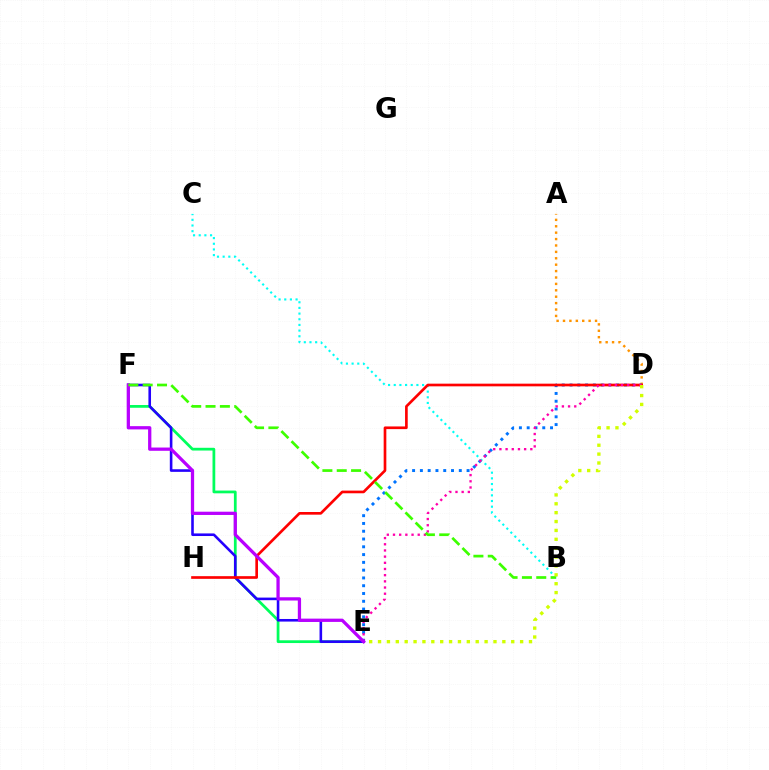{('A', 'D'): [{'color': '#ff9400', 'line_style': 'dotted', 'thickness': 1.74}], ('D', 'E'): [{'color': '#0074ff', 'line_style': 'dotted', 'thickness': 2.11}, {'color': '#ff00ac', 'line_style': 'dotted', 'thickness': 1.68}, {'color': '#d1ff00', 'line_style': 'dotted', 'thickness': 2.41}], ('E', 'F'): [{'color': '#00ff5c', 'line_style': 'solid', 'thickness': 1.98}, {'color': '#2500ff', 'line_style': 'solid', 'thickness': 1.87}, {'color': '#b900ff', 'line_style': 'solid', 'thickness': 2.35}], ('B', 'C'): [{'color': '#00fff6', 'line_style': 'dotted', 'thickness': 1.54}], ('D', 'H'): [{'color': '#ff0000', 'line_style': 'solid', 'thickness': 1.92}], ('B', 'F'): [{'color': '#3dff00', 'line_style': 'dashed', 'thickness': 1.95}]}